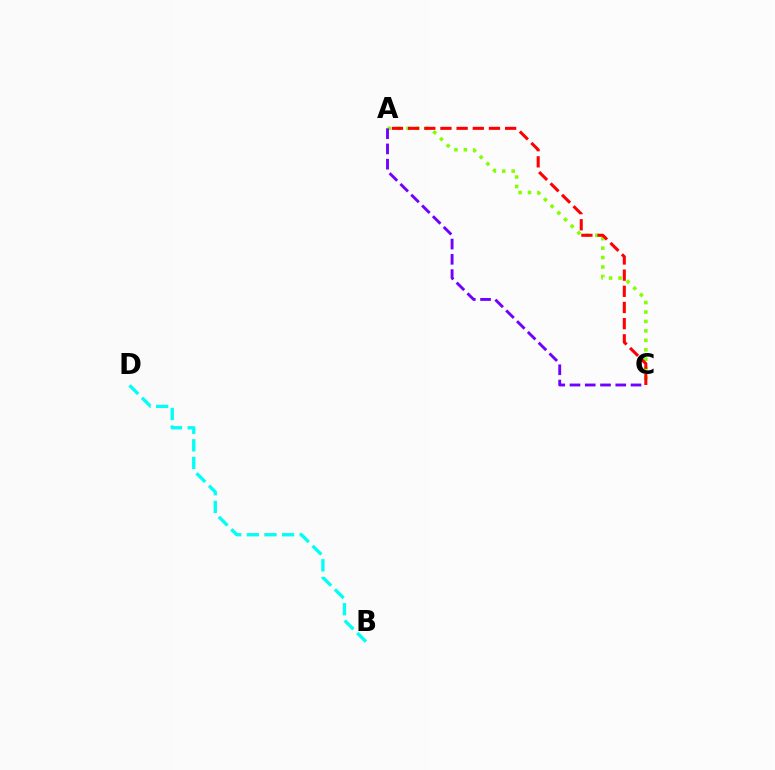{('A', 'C'): [{'color': '#84ff00', 'line_style': 'dotted', 'thickness': 2.56}, {'color': '#7200ff', 'line_style': 'dashed', 'thickness': 2.07}, {'color': '#ff0000', 'line_style': 'dashed', 'thickness': 2.2}], ('B', 'D'): [{'color': '#00fff6', 'line_style': 'dashed', 'thickness': 2.39}]}